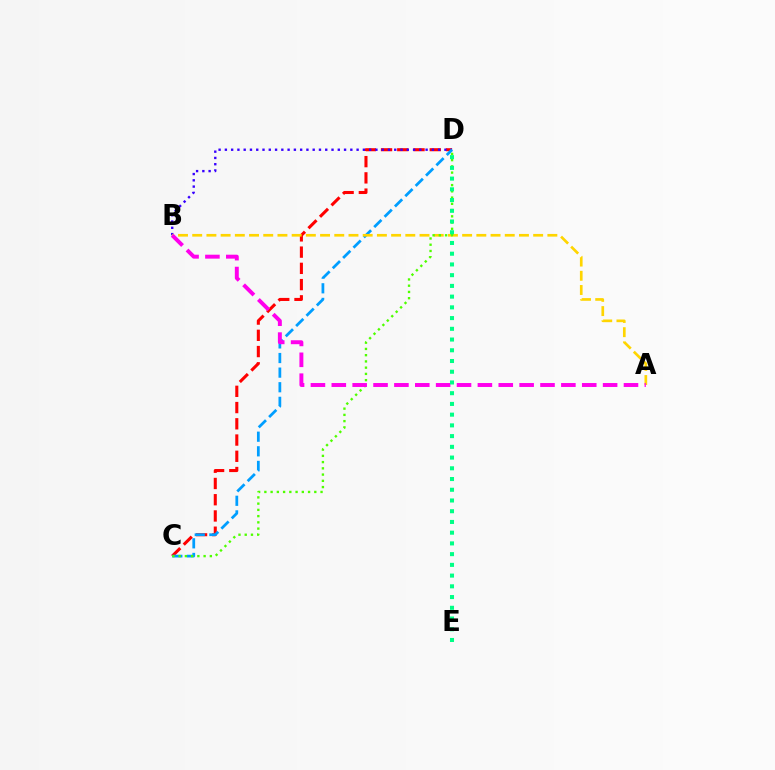{('C', 'D'): [{'color': '#ff0000', 'line_style': 'dashed', 'thickness': 2.21}, {'color': '#009eff', 'line_style': 'dashed', 'thickness': 1.98}, {'color': '#4fff00', 'line_style': 'dotted', 'thickness': 1.7}], ('B', 'D'): [{'color': '#3700ff', 'line_style': 'dotted', 'thickness': 1.7}], ('A', 'B'): [{'color': '#ffd500', 'line_style': 'dashed', 'thickness': 1.93}, {'color': '#ff00ed', 'line_style': 'dashed', 'thickness': 2.84}], ('D', 'E'): [{'color': '#00ff86', 'line_style': 'dotted', 'thickness': 2.92}]}